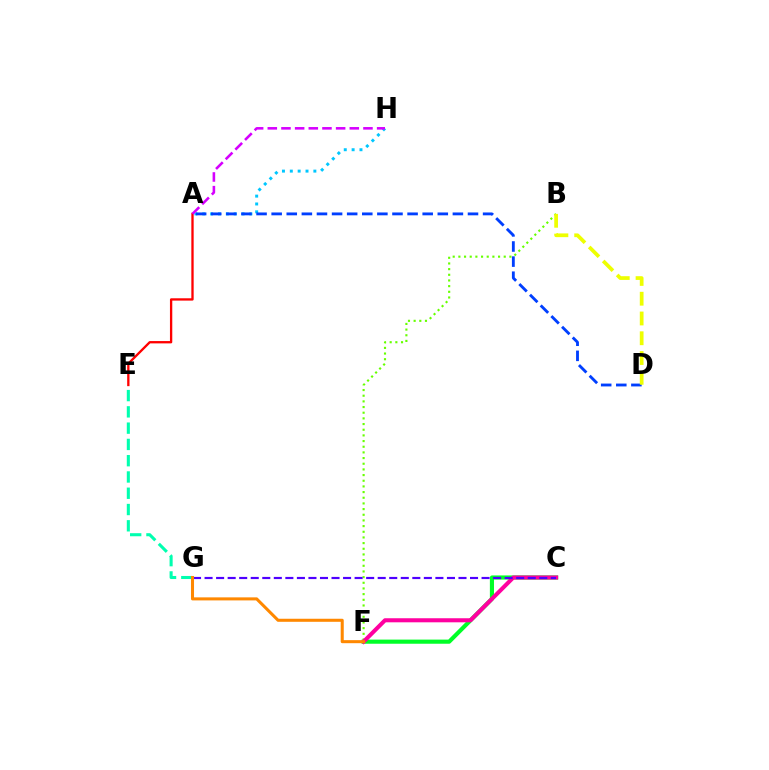{('C', 'F'): [{'color': '#00ff27', 'line_style': 'solid', 'thickness': 2.98}, {'color': '#ff00a0', 'line_style': 'solid', 'thickness': 2.93}], ('B', 'F'): [{'color': '#66ff00', 'line_style': 'dotted', 'thickness': 1.54}], ('A', 'H'): [{'color': '#00c7ff', 'line_style': 'dotted', 'thickness': 2.13}, {'color': '#d600ff', 'line_style': 'dashed', 'thickness': 1.86}], ('A', 'E'): [{'color': '#ff0000', 'line_style': 'solid', 'thickness': 1.67}], ('A', 'D'): [{'color': '#003fff', 'line_style': 'dashed', 'thickness': 2.05}], ('E', 'G'): [{'color': '#00ffaf', 'line_style': 'dashed', 'thickness': 2.21}], ('B', 'D'): [{'color': '#eeff00', 'line_style': 'dashed', 'thickness': 2.69}], ('C', 'G'): [{'color': '#4f00ff', 'line_style': 'dashed', 'thickness': 1.57}], ('F', 'G'): [{'color': '#ff8800', 'line_style': 'solid', 'thickness': 2.19}]}